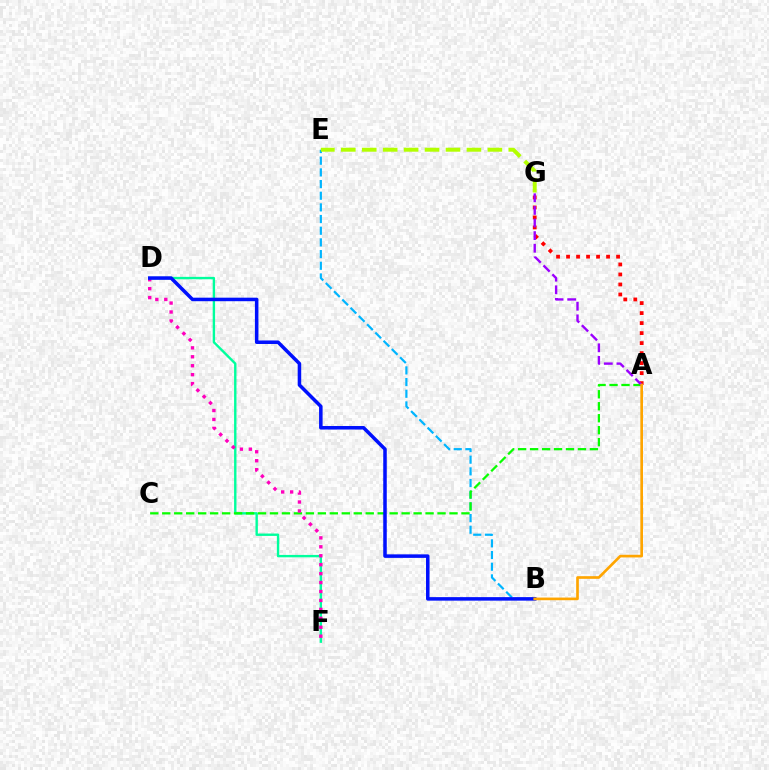{('D', 'F'): [{'color': '#00ff9d', 'line_style': 'solid', 'thickness': 1.72}, {'color': '#ff00bd', 'line_style': 'dotted', 'thickness': 2.43}], ('B', 'E'): [{'color': '#00b5ff', 'line_style': 'dashed', 'thickness': 1.59}], ('E', 'G'): [{'color': '#b3ff00', 'line_style': 'dashed', 'thickness': 2.84}], ('A', 'C'): [{'color': '#08ff00', 'line_style': 'dashed', 'thickness': 1.63}], ('B', 'D'): [{'color': '#0010ff', 'line_style': 'solid', 'thickness': 2.54}], ('A', 'G'): [{'color': '#ff0000', 'line_style': 'dotted', 'thickness': 2.72}, {'color': '#9b00ff', 'line_style': 'dashed', 'thickness': 1.71}], ('A', 'B'): [{'color': '#ffa500', 'line_style': 'solid', 'thickness': 1.92}]}